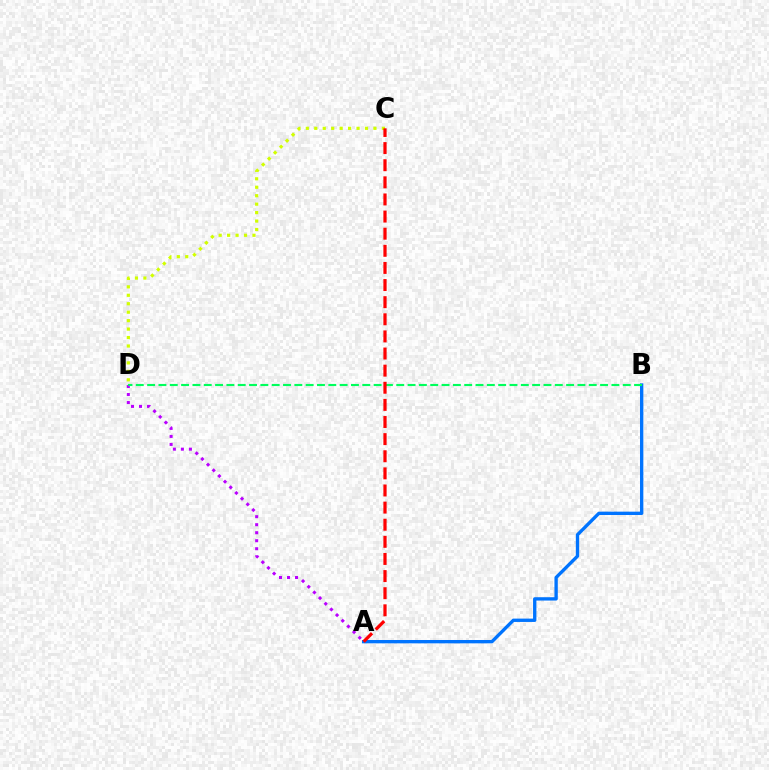{('A', 'D'): [{'color': '#b900ff', 'line_style': 'dotted', 'thickness': 2.18}], ('C', 'D'): [{'color': '#d1ff00', 'line_style': 'dotted', 'thickness': 2.3}], ('A', 'B'): [{'color': '#0074ff', 'line_style': 'solid', 'thickness': 2.41}], ('B', 'D'): [{'color': '#00ff5c', 'line_style': 'dashed', 'thickness': 1.54}], ('A', 'C'): [{'color': '#ff0000', 'line_style': 'dashed', 'thickness': 2.33}]}